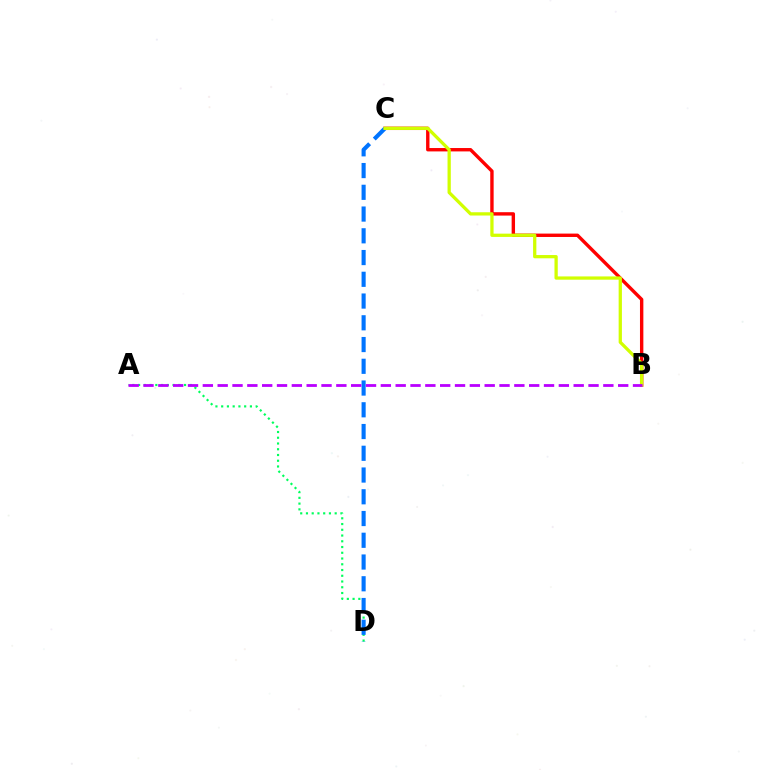{('B', 'C'): [{'color': '#ff0000', 'line_style': 'solid', 'thickness': 2.44}, {'color': '#d1ff00', 'line_style': 'solid', 'thickness': 2.35}], ('A', 'D'): [{'color': '#00ff5c', 'line_style': 'dotted', 'thickness': 1.56}], ('C', 'D'): [{'color': '#0074ff', 'line_style': 'dashed', 'thickness': 2.95}], ('A', 'B'): [{'color': '#b900ff', 'line_style': 'dashed', 'thickness': 2.02}]}